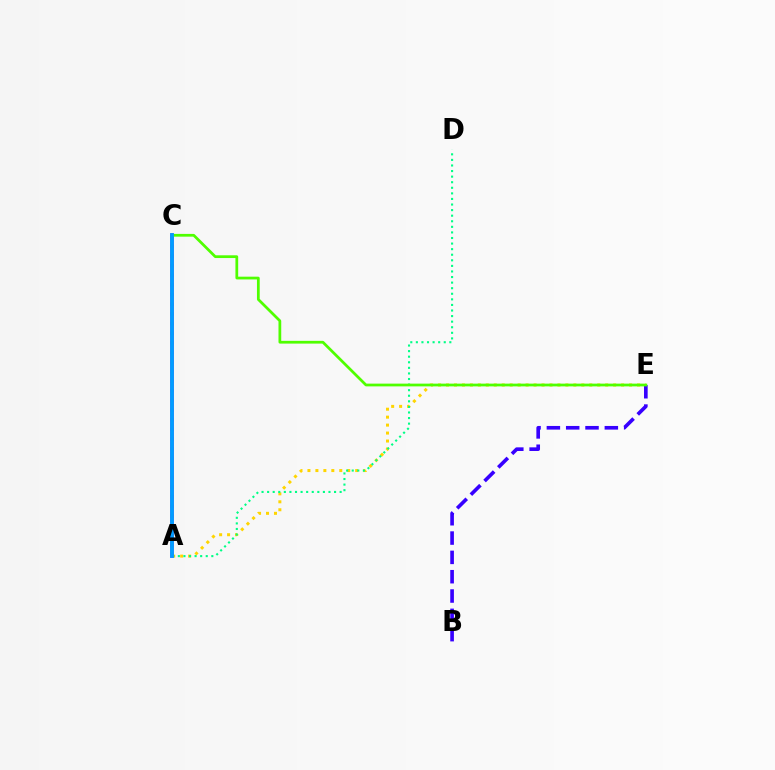{('A', 'C'): [{'color': '#ff0000', 'line_style': 'dotted', 'thickness': 2.62}, {'color': '#ff00ed', 'line_style': 'solid', 'thickness': 2.6}, {'color': '#009eff', 'line_style': 'solid', 'thickness': 2.75}], ('A', 'E'): [{'color': '#ffd500', 'line_style': 'dotted', 'thickness': 2.16}], ('A', 'D'): [{'color': '#00ff86', 'line_style': 'dotted', 'thickness': 1.52}], ('B', 'E'): [{'color': '#3700ff', 'line_style': 'dashed', 'thickness': 2.62}], ('C', 'E'): [{'color': '#4fff00', 'line_style': 'solid', 'thickness': 1.98}]}